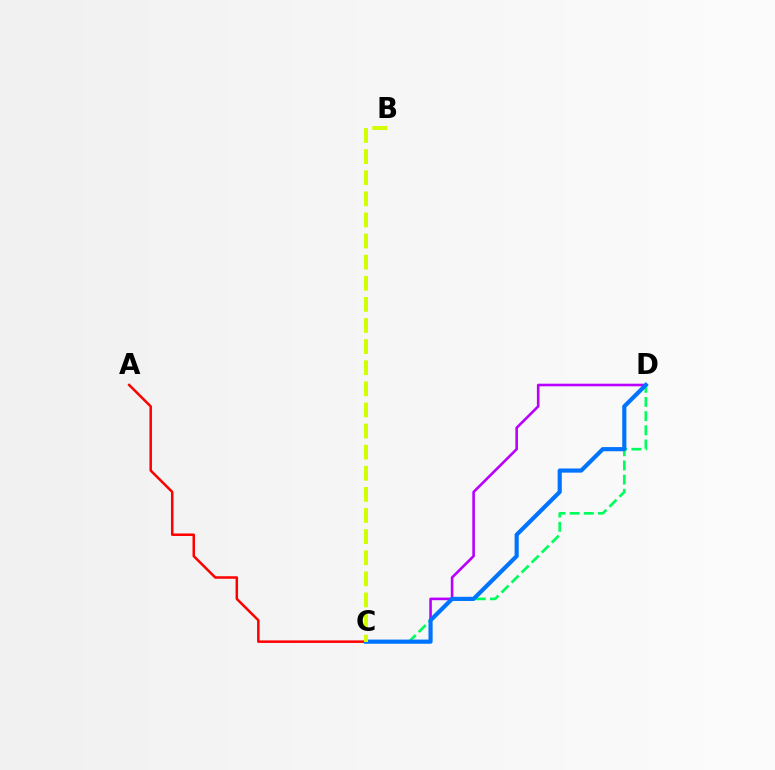{('C', 'D'): [{'color': '#b900ff', 'line_style': 'solid', 'thickness': 1.88}, {'color': '#00ff5c', 'line_style': 'dashed', 'thickness': 1.92}, {'color': '#0074ff', 'line_style': 'solid', 'thickness': 2.99}], ('A', 'C'): [{'color': '#ff0000', 'line_style': 'solid', 'thickness': 1.81}], ('B', 'C'): [{'color': '#d1ff00', 'line_style': 'dashed', 'thickness': 2.87}]}